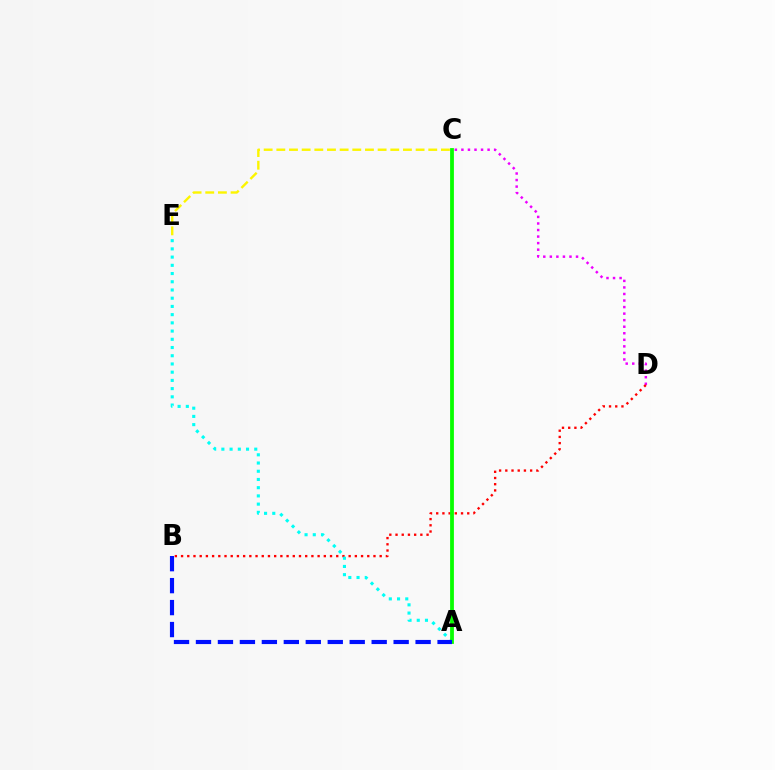{('C', 'D'): [{'color': '#ee00ff', 'line_style': 'dotted', 'thickness': 1.78}], ('B', 'D'): [{'color': '#ff0000', 'line_style': 'dotted', 'thickness': 1.69}], ('A', 'E'): [{'color': '#00fff6', 'line_style': 'dotted', 'thickness': 2.23}], ('A', 'C'): [{'color': '#08ff00', 'line_style': 'solid', 'thickness': 2.73}], ('C', 'E'): [{'color': '#fcf500', 'line_style': 'dashed', 'thickness': 1.72}], ('A', 'B'): [{'color': '#0010ff', 'line_style': 'dashed', 'thickness': 2.98}]}